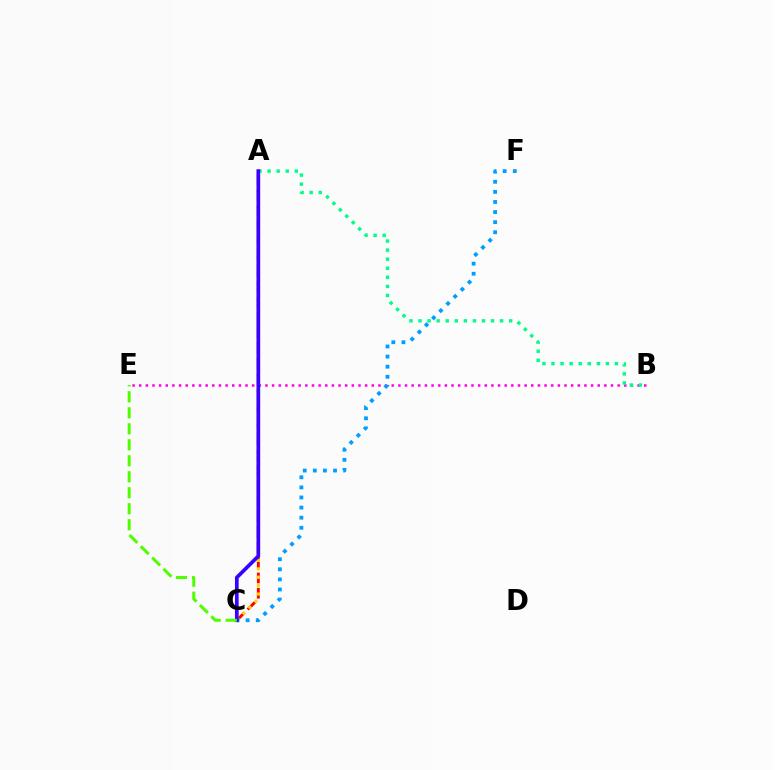{('A', 'C'): [{'color': '#ff0000', 'line_style': 'dashed', 'thickness': 2.08}, {'color': '#ffd500', 'line_style': 'dotted', 'thickness': 2.28}, {'color': '#3700ff', 'line_style': 'solid', 'thickness': 2.66}], ('B', 'E'): [{'color': '#ff00ed', 'line_style': 'dotted', 'thickness': 1.81}], ('A', 'B'): [{'color': '#00ff86', 'line_style': 'dotted', 'thickness': 2.46}], ('C', 'F'): [{'color': '#009eff', 'line_style': 'dotted', 'thickness': 2.74}], ('C', 'E'): [{'color': '#4fff00', 'line_style': 'dashed', 'thickness': 2.17}]}